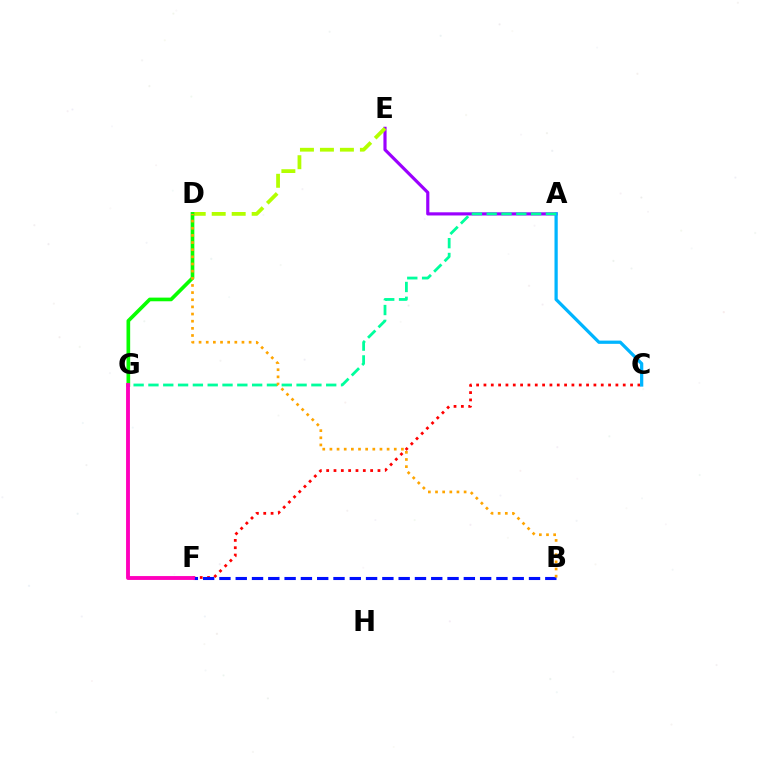{('A', 'E'): [{'color': '#9b00ff', 'line_style': 'solid', 'thickness': 2.28}], ('D', 'E'): [{'color': '#b3ff00', 'line_style': 'dashed', 'thickness': 2.71}], ('C', 'F'): [{'color': '#ff0000', 'line_style': 'dotted', 'thickness': 1.99}], ('B', 'F'): [{'color': '#0010ff', 'line_style': 'dashed', 'thickness': 2.21}], ('A', 'C'): [{'color': '#00b5ff', 'line_style': 'solid', 'thickness': 2.34}], ('D', 'G'): [{'color': '#08ff00', 'line_style': 'solid', 'thickness': 2.64}], ('A', 'G'): [{'color': '#00ff9d', 'line_style': 'dashed', 'thickness': 2.01}], ('F', 'G'): [{'color': '#ff00bd', 'line_style': 'solid', 'thickness': 2.78}], ('B', 'D'): [{'color': '#ffa500', 'line_style': 'dotted', 'thickness': 1.94}]}